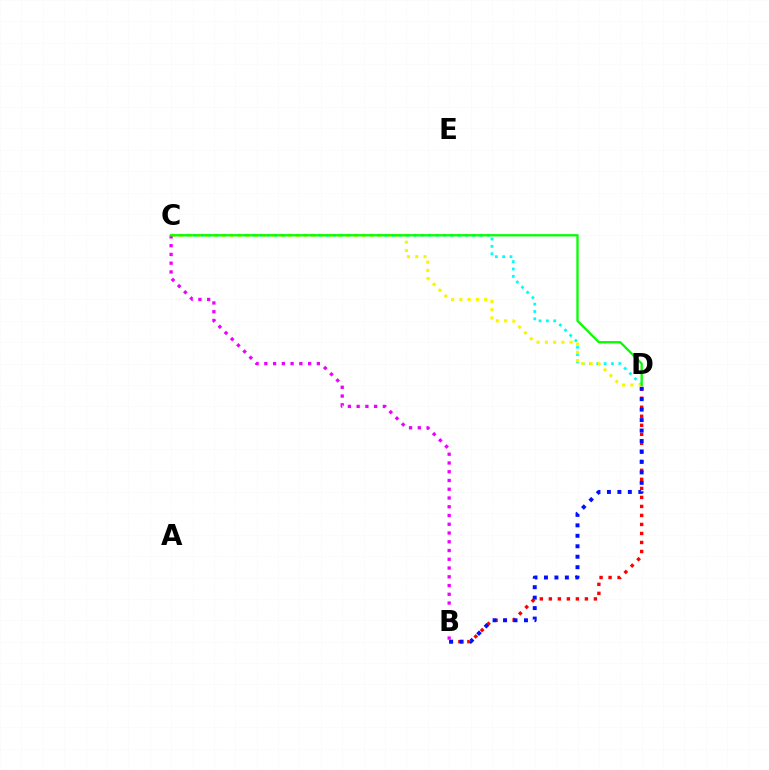{('B', 'D'): [{'color': '#ff0000', 'line_style': 'dotted', 'thickness': 2.45}, {'color': '#0010ff', 'line_style': 'dotted', 'thickness': 2.84}], ('C', 'D'): [{'color': '#00fff6', 'line_style': 'dotted', 'thickness': 1.99}, {'color': '#fcf500', 'line_style': 'dotted', 'thickness': 2.25}, {'color': '#08ff00', 'line_style': 'solid', 'thickness': 1.68}], ('B', 'C'): [{'color': '#ee00ff', 'line_style': 'dotted', 'thickness': 2.38}]}